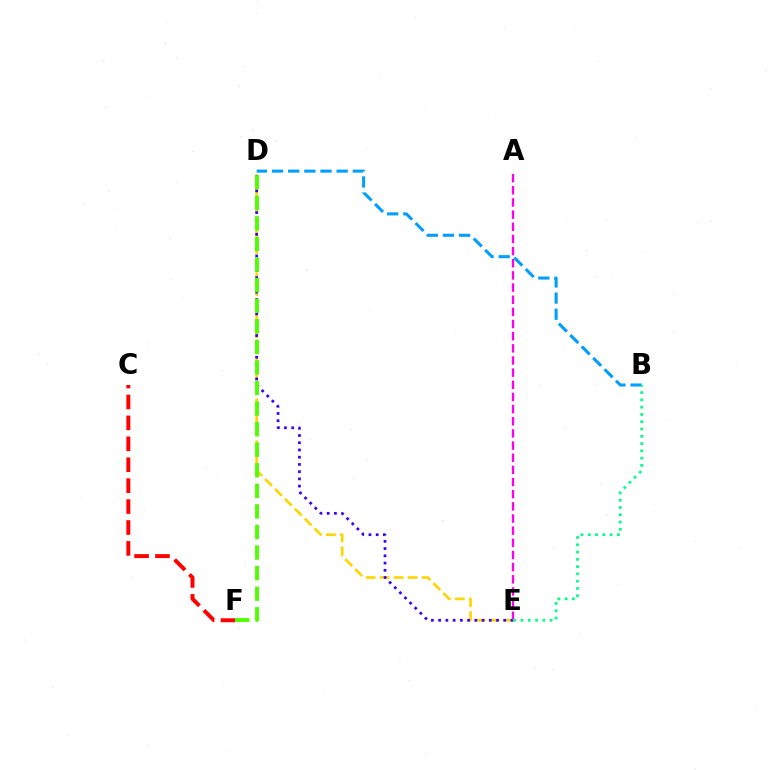{('D', 'E'): [{'color': '#ffd500', 'line_style': 'dashed', 'thickness': 1.9}, {'color': '#3700ff', 'line_style': 'dotted', 'thickness': 1.97}], ('C', 'F'): [{'color': '#ff0000', 'line_style': 'dashed', 'thickness': 2.84}], ('D', 'F'): [{'color': '#4fff00', 'line_style': 'dashed', 'thickness': 2.79}], ('A', 'E'): [{'color': '#ff00ed', 'line_style': 'dashed', 'thickness': 1.65}], ('B', 'D'): [{'color': '#009eff', 'line_style': 'dashed', 'thickness': 2.19}], ('B', 'E'): [{'color': '#00ff86', 'line_style': 'dotted', 'thickness': 1.98}]}